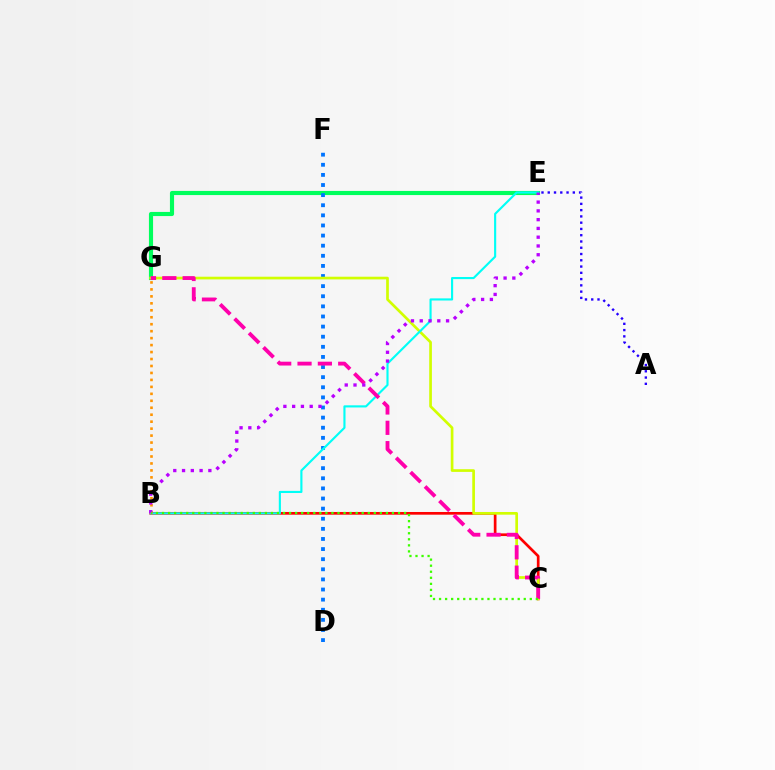{('E', 'G'): [{'color': '#00ff5c', 'line_style': 'solid', 'thickness': 2.98}], ('D', 'F'): [{'color': '#0074ff', 'line_style': 'dotted', 'thickness': 2.75}], ('B', 'C'): [{'color': '#ff0000', 'line_style': 'solid', 'thickness': 1.94}, {'color': '#3dff00', 'line_style': 'dotted', 'thickness': 1.64}], ('C', 'G'): [{'color': '#d1ff00', 'line_style': 'solid', 'thickness': 1.93}, {'color': '#ff00ac', 'line_style': 'dashed', 'thickness': 2.76}], ('B', 'E'): [{'color': '#00fff6', 'line_style': 'solid', 'thickness': 1.54}, {'color': '#b900ff', 'line_style': 'dotted', 'thickness': 2.38}], ('A', 'E'): [{'color': '#2500ff', 'line_style': 'dotted', 'thickness': 1.7}], ('B', 'G'): [{'color': '#ff9400', 'line_style': 'dotted', 'thickness': 1.89}]}